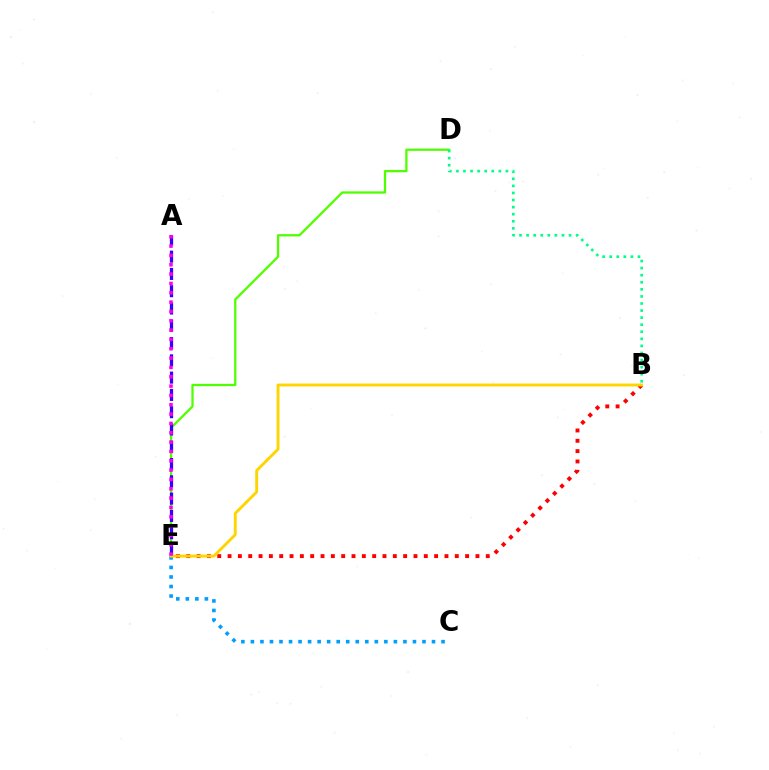{('B', 'E'): [{'color': '#ff0000', 'line_style': 'dotted', 'thickness': 2.81}, {'color': '#ffd500', 'line_style': 'solid', 'thickness': 2.08}], ('D', 'E'): [{'color': '#4fff00', 'line_style': 'solid', 'thickness': 1.64}], ('B', 'D'): [{'color': '#00ff86', 'line_style': 'dotted', 'thickness': 1.92}], ('C', 'E'): [{'color': '#009eff', 'line_style': 'dotted', 'thickness': 2.59}], ('A', 'E'): [{'color': '#3700ff', 'line_style': 'dashed', 'thickness': 2.35}, {'color': '#ff00ed', 'line_style': 'dotted', 'thickness': 2.54}]}